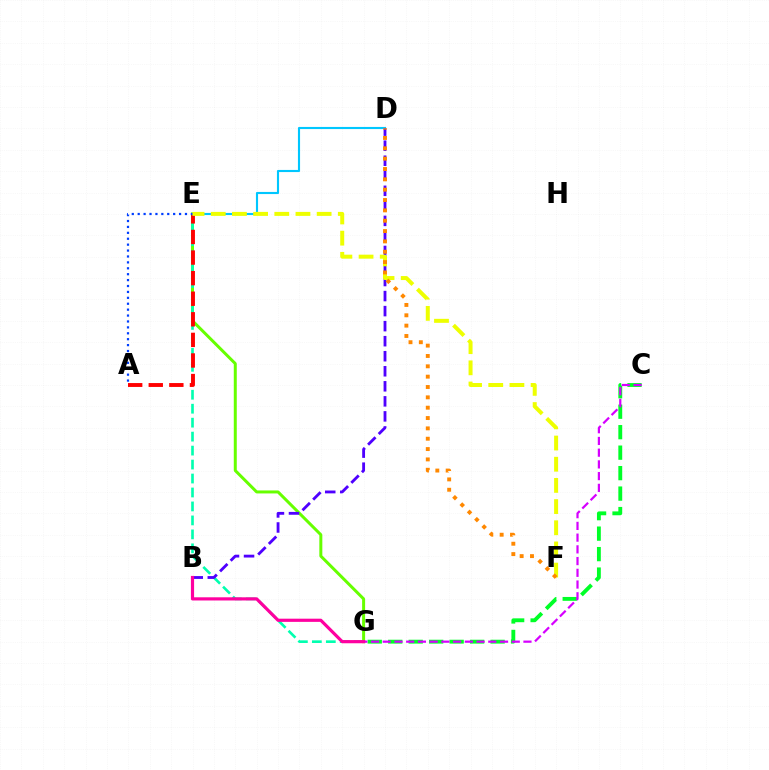{('C', 'G'): [{'color': '#00ff27', 'line_style': 'dashed', 'thickness': 2.78}, {'color': '#d600ff', 'line_style': 'dashed', 'thickness': 1.59}], ('E', 'G'): [{'color': '#66ff00', 'line_style': 'solid', 'thickness': 2.16}, {'color': '#00ffaf', 'line_style': 'dashed', 'thickness': 1.9}], ('A', 'E'): [{'color': '#ff0000', 'line_style': 'dashed', 'thickness': 2.8}, {'color': '#003fff', 'line_style': 'dotted', 'thickness': 1.61}], ('D', 'E'): [{'color': '#00c7ff', 'line_style': 'solid', 'thickness': 1.53}], ('B', 'D'): [{'color': '#4f00ff', 'line_style': 'dashed', 'thickness': 2.04}], ('E', 'F'): [{'color': '#eeff00', 'line_style': 'dashed', 'thickness': 2.88}], ('D', 'F'): [{'color': '#ff8800', 'line_style': 'dotted', 'thickness': 2.81}], ('B', 'G'): [{'color': '#ff00a0', 'line_style': 'solid', 'thickness': 2.29}]}